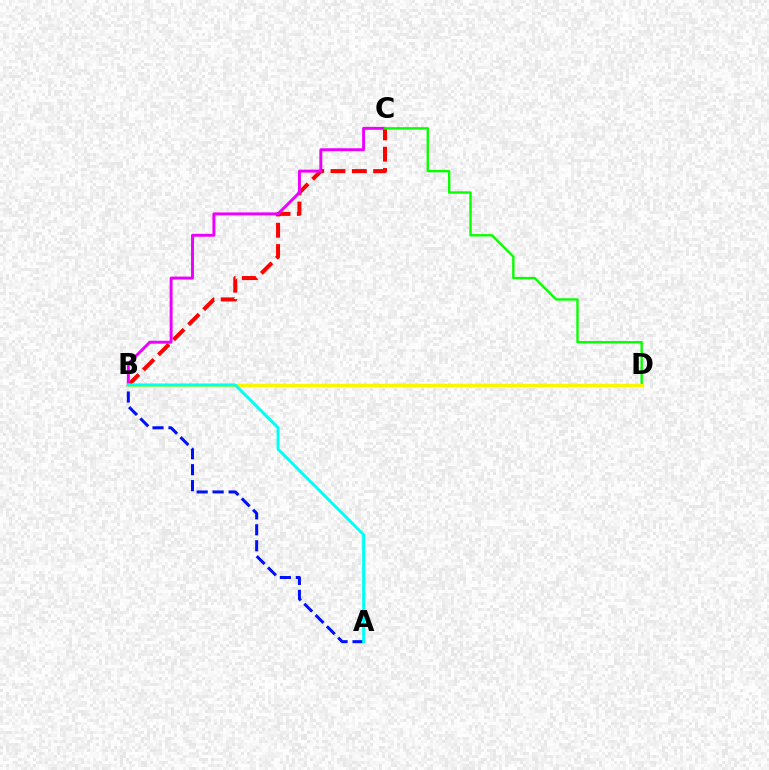{('B', 'C'): [{'color': '#ff0000', 'line_style': 'dashed', 'thickness': 2.89}, {'color': '#ee00ff', 'line_style': 'solid', 'thickness': 2.12}], ('A', 'B'): [{'color': '#0010ff', 'line_style': 'dashed', 'thickness': 2.17}, {'color': '#00fff6', 'line_style': 'solid', 'thickness': 2.13}], ('C', 'D'): [{'color': '#08ff00', 'line_style': 'solid', 'thickness': 1.72}], ('B', 'D'): [{'color': '#fcf500', 'line_style': 'solid', 'thickness': 2.44}]}